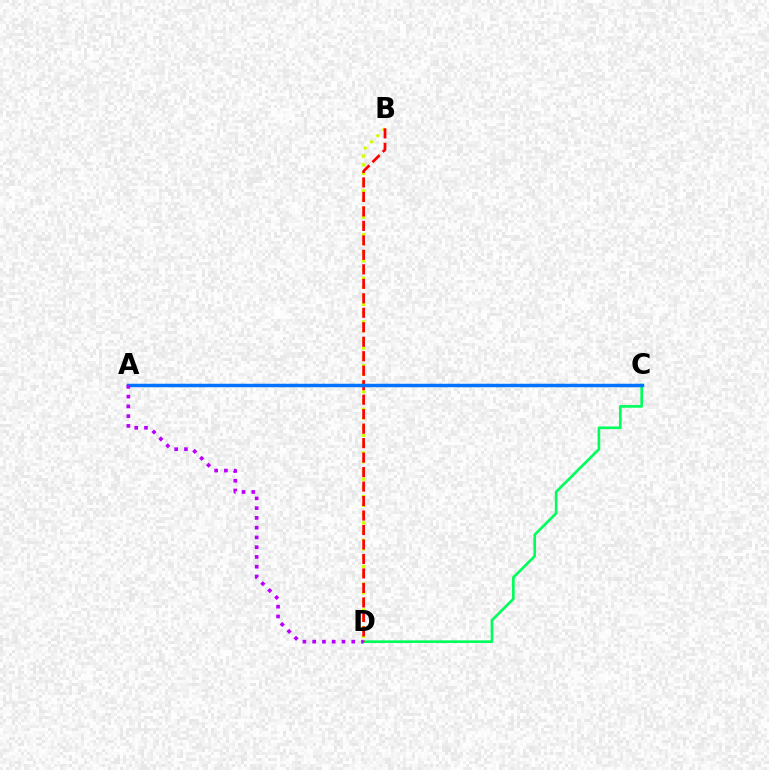{('B', 'D'): [{'color': '#d1ff00', 'line_style': 'dotted', 'thickness': 2.37}, {'color': '#ff0000', 'line_style': 'dashed', 'thickness': 1.97}], ('C', 'D'): [{'color': '#00ff5c', 'line_style': 'solid', 'thickness': 1.91}], ('A', 'C'): [{'color': '#0074ff', 'line_style': 'solid', 'thickness': 2.51}], ('A', 'D'): [{'color': '#b900ff', 'line_style': 'dotted', 'thickness': 2.65}]}